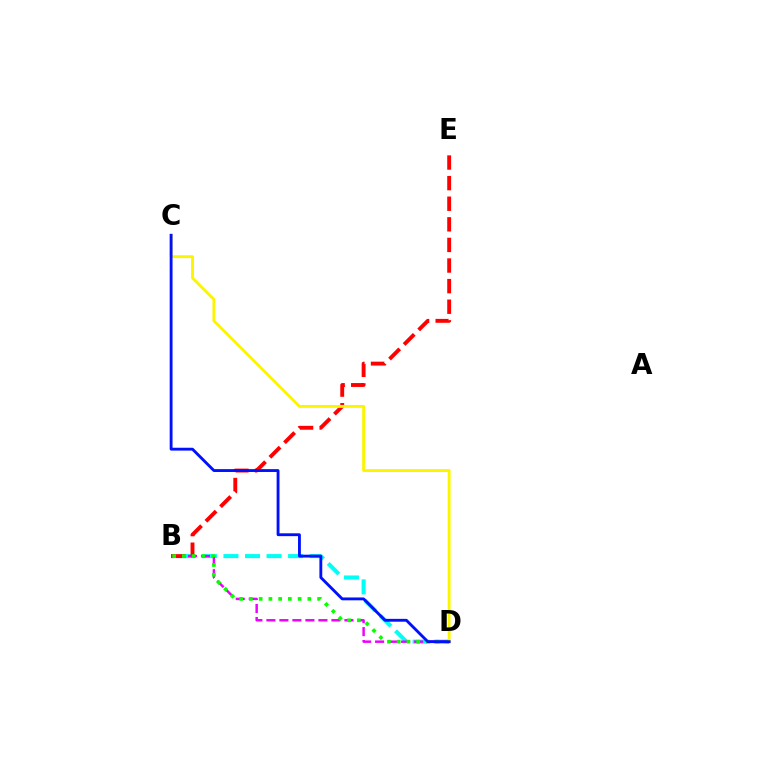{('B', 'D'): [{'color': '#00fff6', 'line_style': 'dashed', 'thickness': 2.93}, {'color': '#ee00ff', 'line_style': 'dashed', 'thickness': 1.77}, {'color': '#08ff00', 'line_style': 'dotted', 'thickness': 2.64}], ('B', 'E'): [{'color': '#ff0000', 'line_style': 'dashed', 'thickness': 2.8}], ('C', 'D'): [{'color': '#fcf500', 'line_style': 'solid', 'thickness': 2.05}, {'color': '#0010ff', 'line_style': 'solid', 'thickness': 2.05}]}